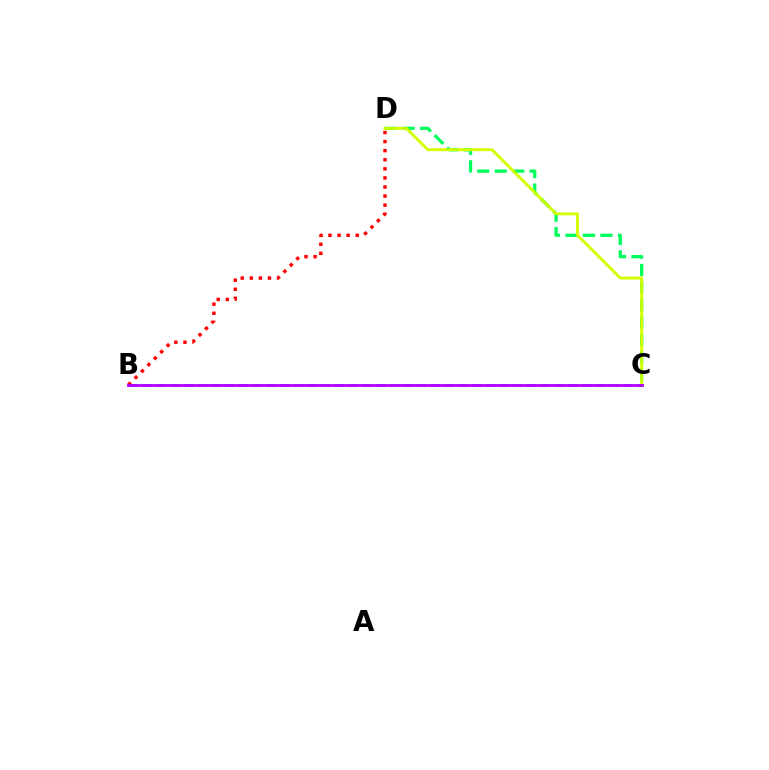{('C', 'D'): [{'color': '#00ff5c', 'line_style': 'dashed', 'thickness': 2.38}, {'color': '#d1ff00', 'line_style': 'solid', 'thickness': 2.08}], ('B', 'C'): [{'color': '#0074ff', 'line_style': 'dashed', 'thickness': 1.87}, {'color': '#b900ff', 'line_style': 'solid', 'thickness': 2.02}], ('B', 'D'): [{'color': '#ff0000', 'line_style': 'dotted', 'thickness': 2.47}]}